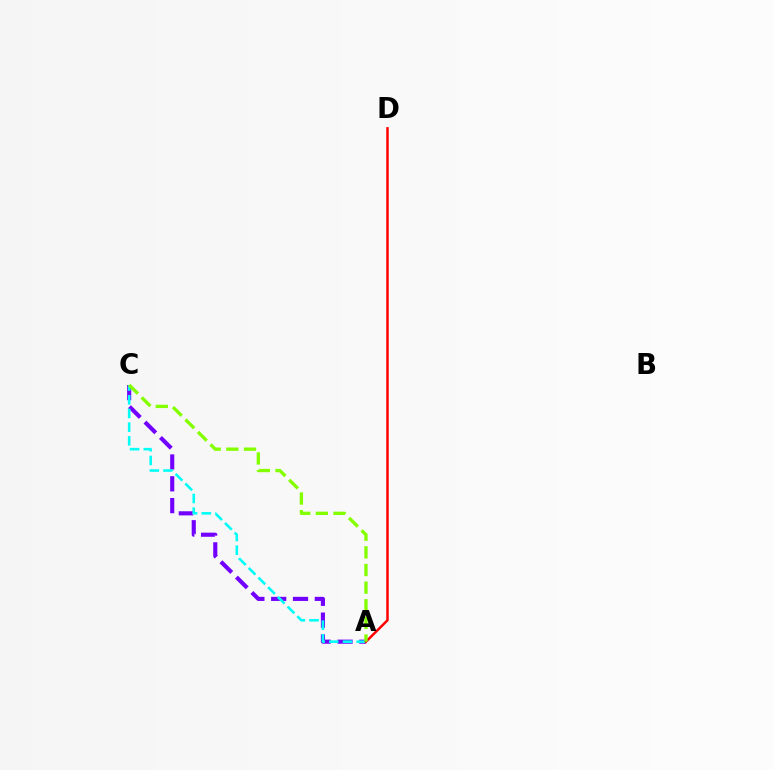{('A', 'C'): [{'color': '#7200ff', 'line_style': 'dashed', 'thickness': 2.96}, {'color': '#00fff6', 'line_style': 'dashed', 'thickness': 1.86}, {'color': '#84ff00', 'line_style': 'dashed', 'thickness': 2.4}], ('A', 'D'): [{'color': '#ff0000', 'line_style': 'solid', 'thickness': 1.78}]}